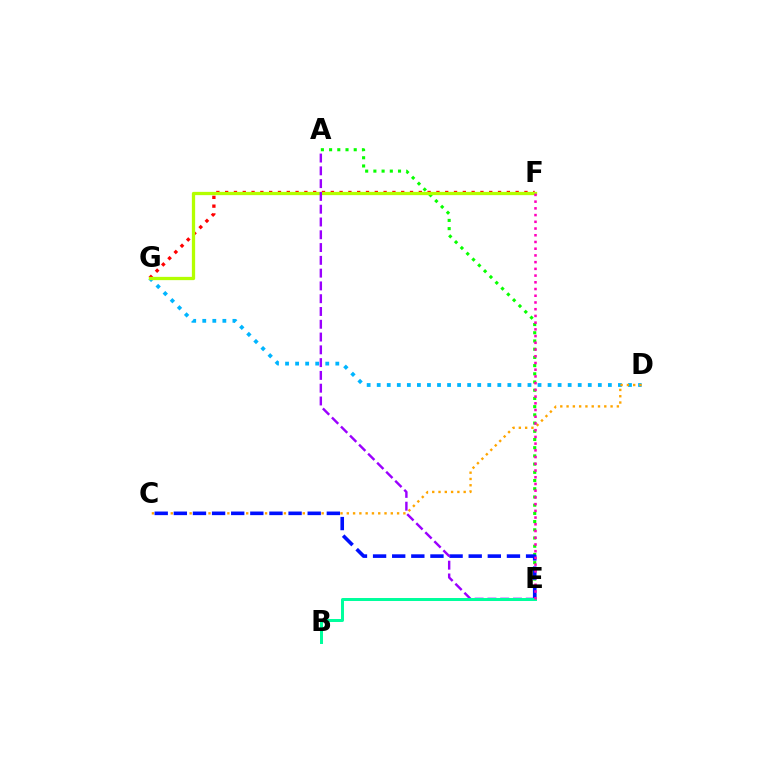{('D', 'G'): [{'color': '#00b5ff', 'line_style': 'dotted', 'thickness': 2.73}], ('C', 'D'): [{'color': '#ffa500', 'line_style': 'dotted', 'thickness': 1.71}], ('F', 'G'): [{'color': '#ff0000', 'line_style': 'dotted', 'thickness': 2.39}, {'color': '#b3ff00', 'line_style': 'solid', 'thickness': 2.36}], ('A', 'E'): [{'color': '#08ff00', 'line_style': 'dotted', 'thickness': 2.23}, {'color': '#9b00ff', 'line_style': 'dashed', 'thickness': 1.74}], ('C', 'E'): [{'color': '#0010ff', 'line_style': 'dashed', 'thickness': 2.6}], ('B', 'E'): [{'color': '#00ff9d', 'line_style': 'solid', 'thickness': 2.15}], ('E', 'F'): [{'color': '#ff00bd', 'line_style': 'dotted', 'thickness': 1.83}]}